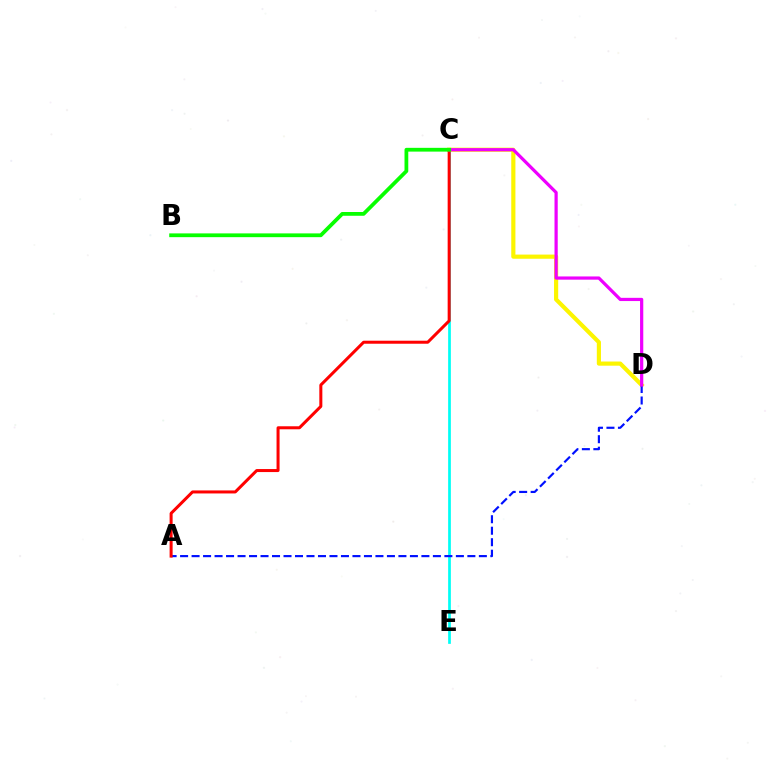{('C', 'D'): [{'color': '#fcf500', 'line_style': 'solid', 'thickness': 3.0}, {'color': '#ee00ff', 'line_style': 'solid', 'thickness': 2.31}], ('C', 'E'): [{'color': '#00fff6', 'line_style': 'solid', 'thickness': 1.96}], ('A', 'D'): [{'color': '#0010ff', 'line_style': 'dashed', 'thickness': 1.56}], ('A', 'C'): [{'color': '#ff0000', 'line_style': 'solid', 'thickness': 2.17}], ('B', 'C'): [{'color': '#08ff00', 'line_style': 'solid', 'thickness': 2.71}]}